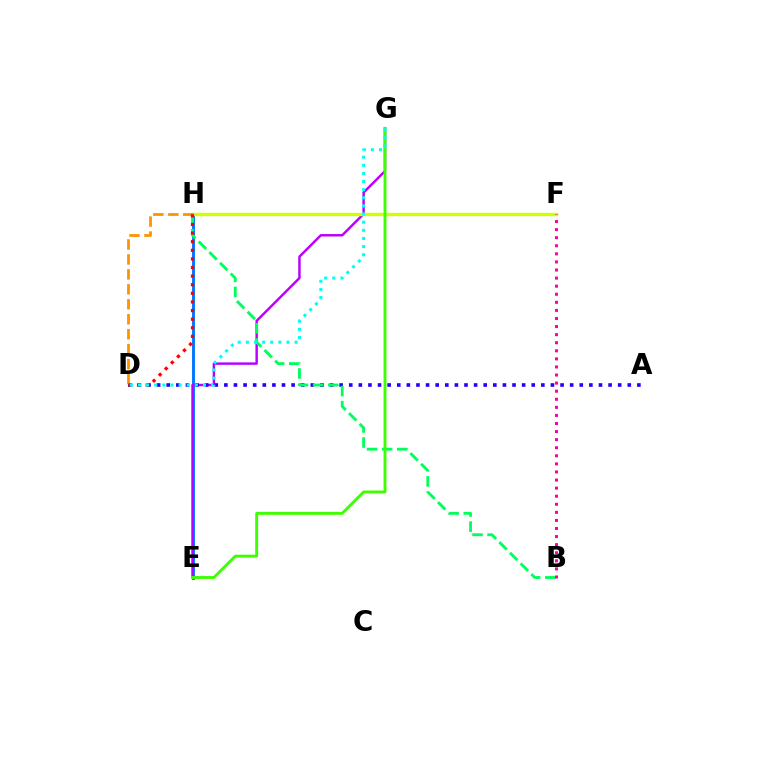{('E', 'H'): [{'color': '#0074ff', 'line_style': 'solid', 'thickness': 2.09}], ('E', 'G'): [{'color': '#b900ff', 'line_style': 'solid', 'thickness': 1.77}, {'color': '#3dff00', 'line_style': 'solid', 'thickness': 2.07}], ('A', 'D'): [{'color': '#2500ff', 'line_style': 'dotted', 'thickness': 2.61}], ('F', 'H'): [{'color': '#d1ff00', 'line_style': 'solid', 'thickness': 2.43}], ('B', 'H'): [{'color': '#00ff5c', 'line_style': 'dashed', 'thickness': 2.05}], ('D', 'H'): [{'color': '#ff9400', 'line_style': 'dashed', 'thickness': 2.03}, {'color': '#ff0000', 'line_style': 'dotted', 'thickness': 2.34}], ('B', 'F'): [{'color': '#ff00ac', 'line_style': 'dotted', 'thickness': 2.19}], ('D', 'G'): [{'color': '#00fff6', 'line_style': 'dotted', 'thickness': 2.21}]}